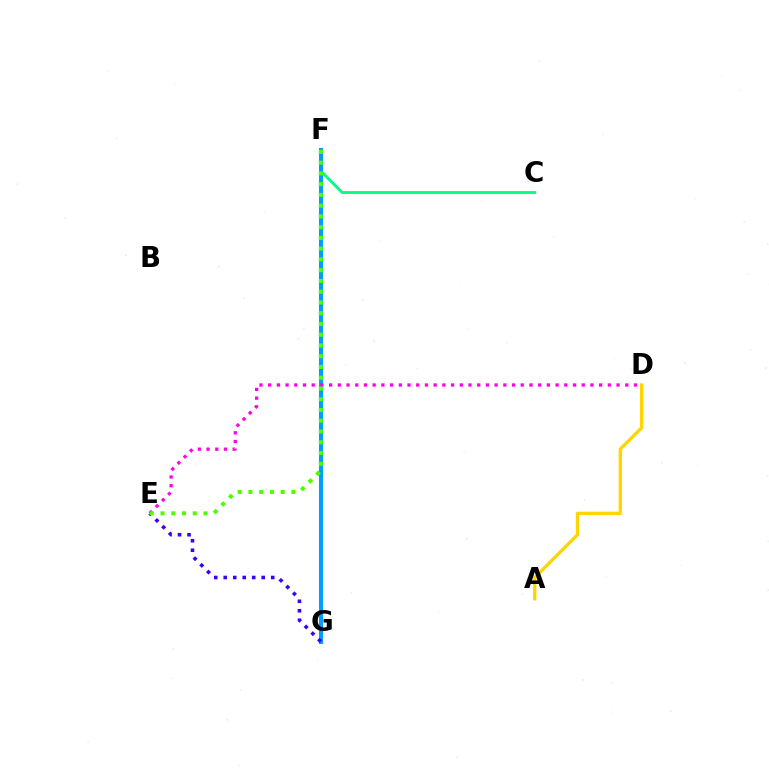{('F', 'G'): [{'color': '#ff0000', 'line_style': 'solid', 'thickness': 1.77}, {'color': '#009eff', 'line_style': 'solid', 'thickness': 2.94}], ('A', 'D'): [{'color': '#ffd500', 'line_style': 'solid', 'thickness': 2.38}], ('C', 'F'): [{'color': '#00ff86', 'line_style': 'solid', 'thickness': 2.07}], ('E', 'G'): [{'color': '#3700ff', 'line_style': 'dotted', 'thickness': 2.58}], ('D', 'E'): [{'color': '#ff00ed', 'line_style': 'dotted', 'thickness': 2.37}], ('E', 'F'): [{'color': '#4fff00', 'line_style': 'dotted', 'thickness': 2.92}]}